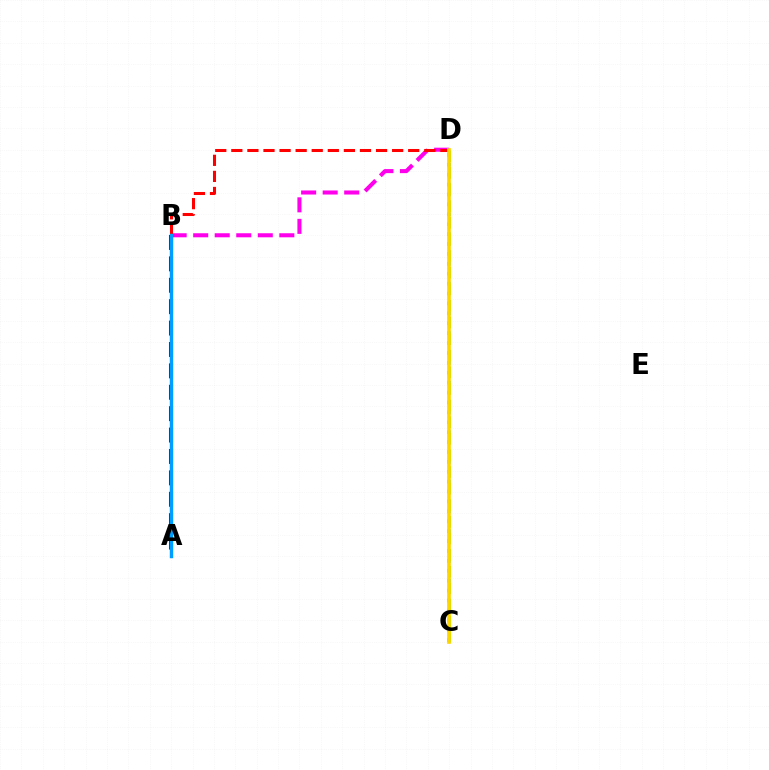{('B', 'D'): [{'color': '#ff00ed', 'line_style': 'dashed', 'thickness': 2.93}, {'color': '#ff0000', 'line_style': 'dashed', 'thickness': 2.18}], ('A', 'B'): [{'color': '#3700ff', 'line_style': 'dashed', 'thickness': 2.91}, {'color': '#009eff', 'line_style': 'solid', 'thickness': 2.47}], ('C', 'D'): [{'color': '#00ff86', 'line_style': 'dotted', 'thickness': 2.69}, {'color': '#4fff00', 'line_style': 'dashed', 'thickness': 2.26}, {'color': '#ffd500', 'line_style': 'solid', 'thickness': 2.64}]}